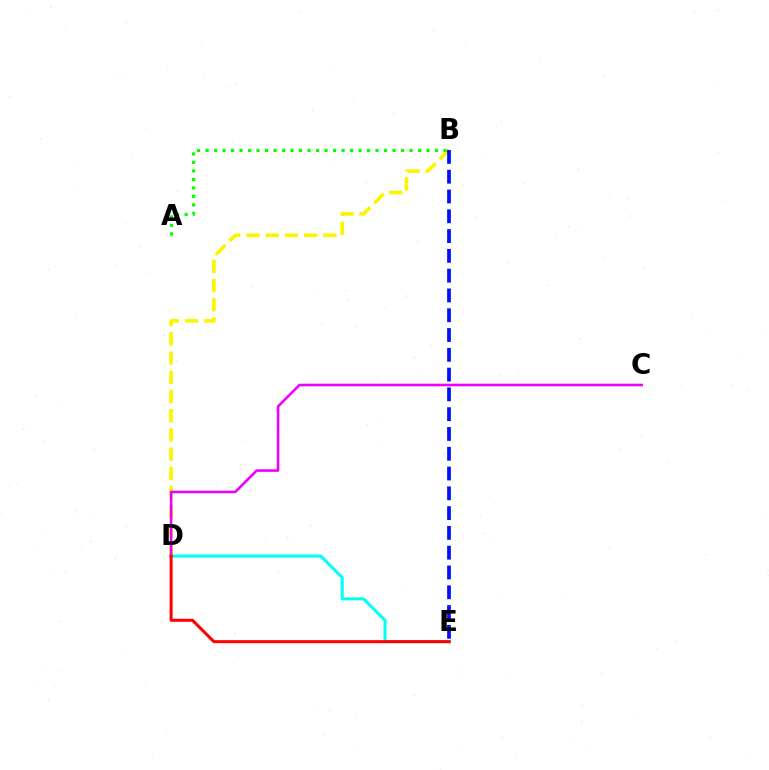{('B', 'D'): [{'color': '#fcf500', 'line_style': 'dashed', 'thickness': 2.61}], ('D', 'E'): [{'color': '#00fff6', 'line_style': 'solid', 'thickness': 2.19}, {'color': '#ff0000', 'line_style': 'solid', 'thickness': 2.19}], ('B', 'E'): [{'color': '#0010ff', 'line_style': 'dashed', 'thickness': 2.69}], ('A', 'B'): [{'color': '#08ff00', 'line_style': 'dotted', 'thickness': 2.31}], ('C', 'D'): [{'color': '#ee00ff', 'line_style': 'solid', 'thickness': 1.86}]}